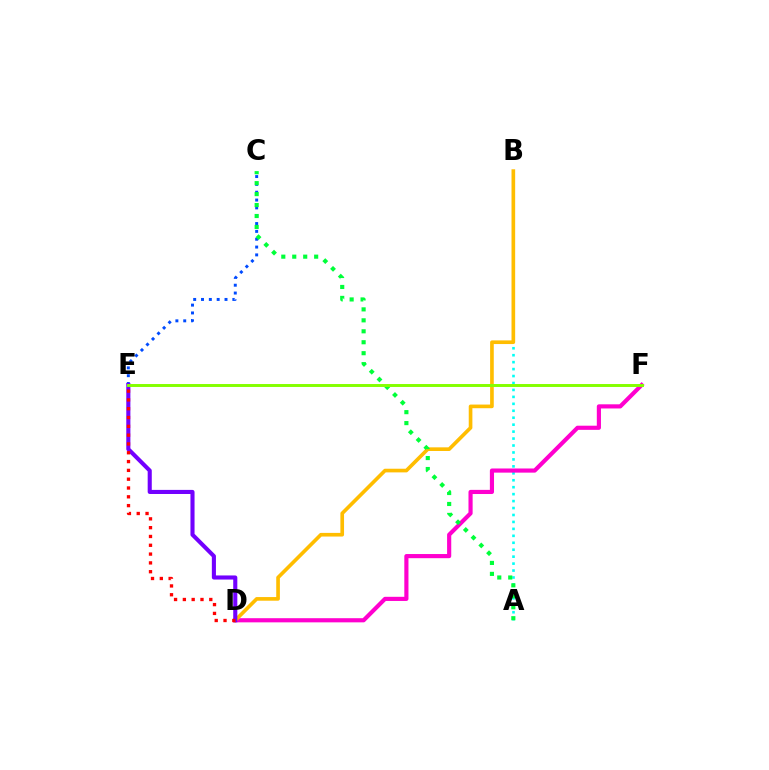{('A', 'B'): [{'color': '#00fff6', 'line_style': 'dotted', 'thickness': 1.89}], ('C', 'E'): [{'color': '#004bff', 'line_style': 'dotted', 'thickness': 2.13}], ('D', 'F'): [{'color': '#ff00cf', 'line_style': 'solid', 'thickness': 2.99}], ('B', 'D'): [{'color': '#ffbd00', 'line_style': 'solid', 'thickness': 2.63}], ('A', 'C'): [{'color': '#00ff39', 'line_style': 'dotted', 'thickness': 2.98}], ('D', 'E'): [{'color': '#7200ff', 'line_style': 'solid', 'thickness': 2.95}, {'color': '#ff0000', 'line_style': 'dotted', 'thickness': 2.39}], ('E', 'F'): [{'color': '#84ff00', 'line_style': 'solid', 'thickness': 2.11}]}